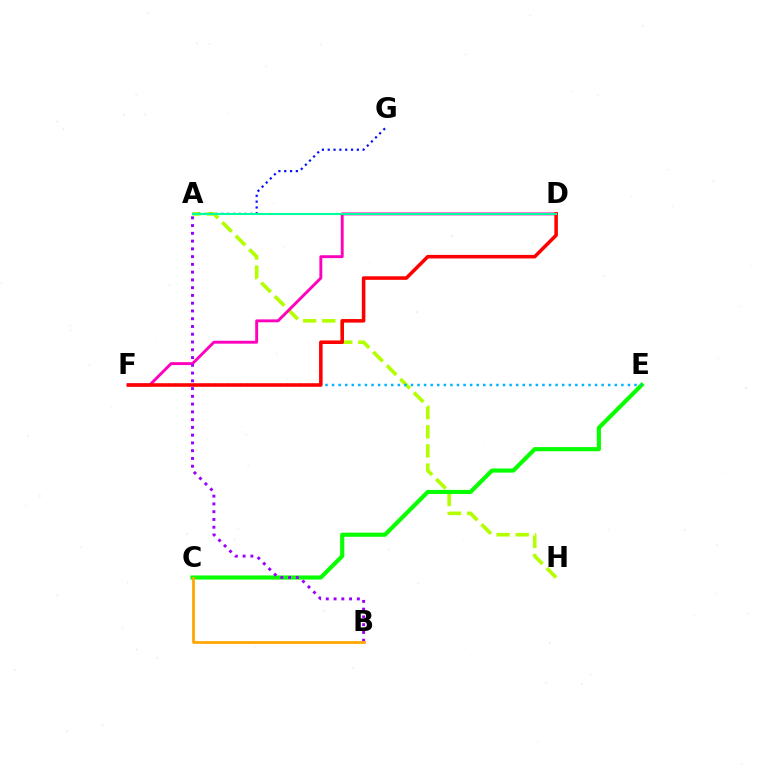{('A', 'H'): [{'color': '#b3ff00', 'line_style': 'dashed', 'thickness': 2.6}], ('D', 'F'): [{'color': '#ff00bd', 'line_style': 'solid', 'thickness': 2.09}, {'color': '#ff0000', 'line_style': 'solid', 'thickness': 2.55}], ('C', 'E'): [{'color': '#08ff00', 'line_style': 'solid', 'thickness': 2.97}], ('E', 'F'): [{'color': '#00b5ff', 'line_style': 'dotted', 'thickness': 1.79}], ('A', 'B'): [{'color': '#9b00ff', 'line_style': 'dotted', 'thickness': 2.11}], ('B', 'C'): [{'color': '#ffa500', 'line_style': 'solid', 'thickness': 1.97}], ('A', 'G'): [{'color': '#0010ff', 'line_style': 'dotted', 'thickness': 1.58}], ('A', 'D'): [{'color': '#00ff9d', 'line_style': 'solid', 'thickness': 1.5}]}